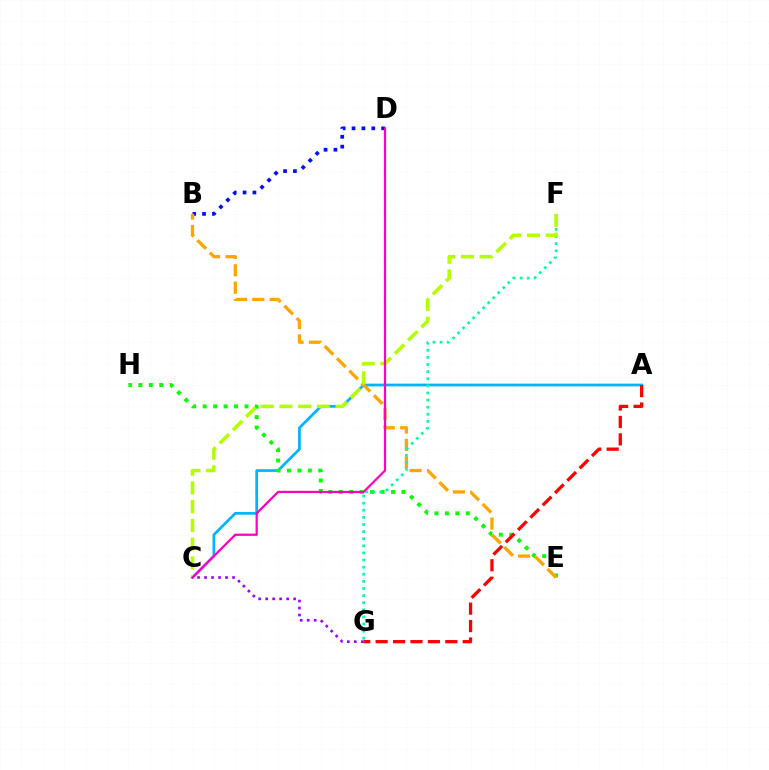{('B', 'D'): [{'color': '#0010ff', 'line_style': 'dotted', 'thickness': 2.68}], ('A', 'C'): [{'color': '#00b5ff', 'line_style': 'solid', 'thickness': 1.97}], ('C', 'G'): [{'color': '#9b00ff', 'line_style': 'dotted', 'thickness': 1.9}], ('E', 'H'): [{'color': '#08ff00', 'line_style': 'dotted', 'thickness': 2.84}], ('B', 'E'): [{'color': '#ffa500', 'line_style': 'dashed', 'thickness': 2.36}], ('A', 'G'): [{'color': '#ff0000', 'line_style': 'dashed', 'thickness': 2.37}], ('F', 'G'): [{'color': '#00ff9d', 'line_style': 'dotted', 'thickness': 1.93}], ('C', 'F'): [{'color': '#b3ff00', 'line_style': 'dashed', 'thickness': 2.55}], ('C', 'D'): [{'color': '#ff00bd', 'line_style': 'solid', 'thickness': 1.6}]}